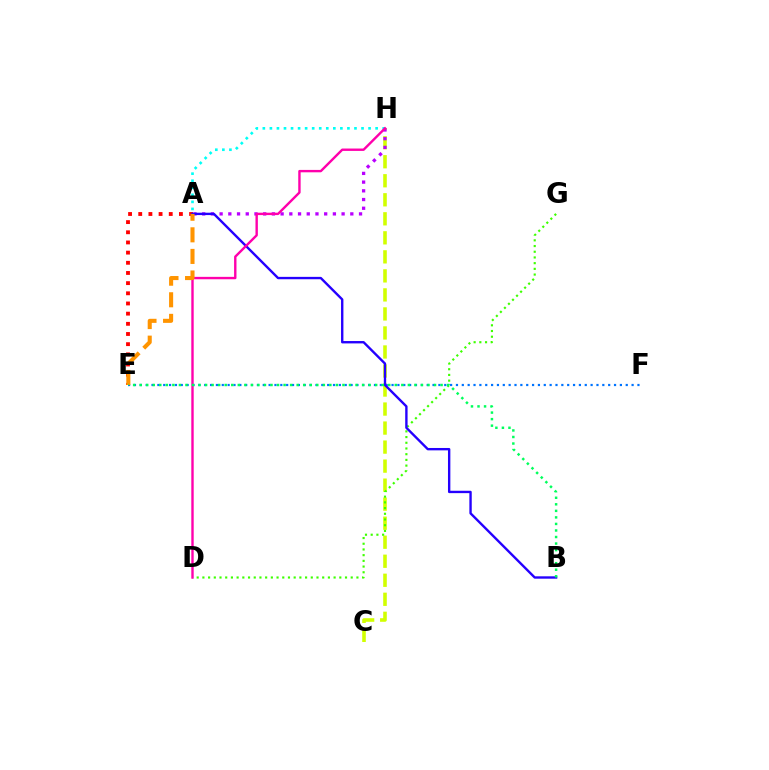{('C', 'H'): [{'color': '#d1ff00', 'line_style': 'dashed', 'thickness': 2.58}], ('A', 'H'): [{'color': '#00fff6', 'line_style': 'dotted', 'thickness': 1.92}, {'color': '#b900ff', 'line_style': 'dotted', 'thickness': 2.37}], ('D', 'G'): [{'color': '#3dff00', 'line_style': 'dotted', 'thickness': 1.55}], ('E', 'F'): [{'color': '#0074ff', 'line_style': 'dotted', 'thickness': 1.59}], ('A', 'E'): [{'color': '#ff0000', 'line_style': 'dotted', 'thickness': 2.76}, {'color': '#ff9400', 'line_style': 'dashed', 'thickness': 2.93}], ('A', 'B'): [{'color': '#2500ff', 'line_style': 'solid', 'thickness': 1.71}], ('D', 'H'): [{'color': '#ff00ac', 'line_style': 'solid', 'thickness': 1.72}], ('B', 'E'): [{'color': '#00ff5c', 'line_style': 'dotted', 'thickness': 1.78}]}